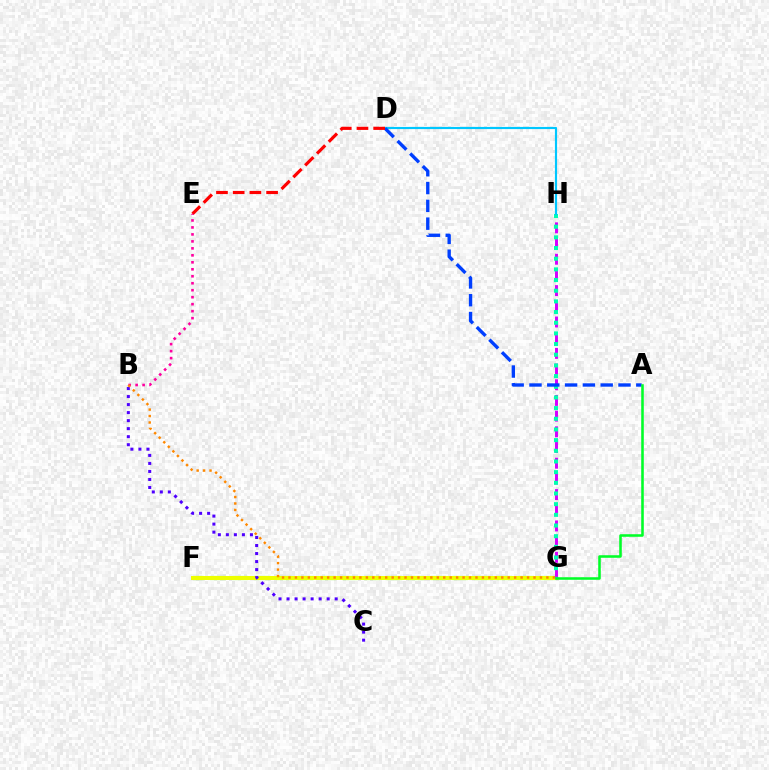{('F', 'G'): [{'color': '#66ff00', 'line_style': 'dashed', 'thickness': 2.99}, {'color': '#eeff00', 'line_style': 'solid', 'thickness': 2.88}], ('B', 'C'): [{'color': '#4f00ff', 'line_style': 'dotted', 'thickness': 2.18}], ('G', 'H'): [{'color': '#d600ff', 'line_style': 'dashed', 'thickness': 2.13}, {'color': '#00ffaf', 'line_style': 'dotted', 'thickness': 2.9}], ('D', 'H'): [{'color': '#00c7ff', 'line_style': 'solid', 'thickness': 1.55}], ('A', 'D'): [{'color': '#003fff', 'line_style': 'dashed', 'thickness': 2.42}], ('A', 'G'): [{'color': '#00ff27', 'line_style': 'solid', 'thickness': 1.84}], ('D', 'E'): [{'color': '#ff0000', 'line_style': 'dashed', 'thickness': 2.27}], ('B', 'E'): [{'color': '#ff00a0', 'line_style': 'dotted', 'thickness': 1.9}], ('B', 'G'): [{'color': '#ff8800', 'line_style': 'dotted', 'thickness': 1.75}]}